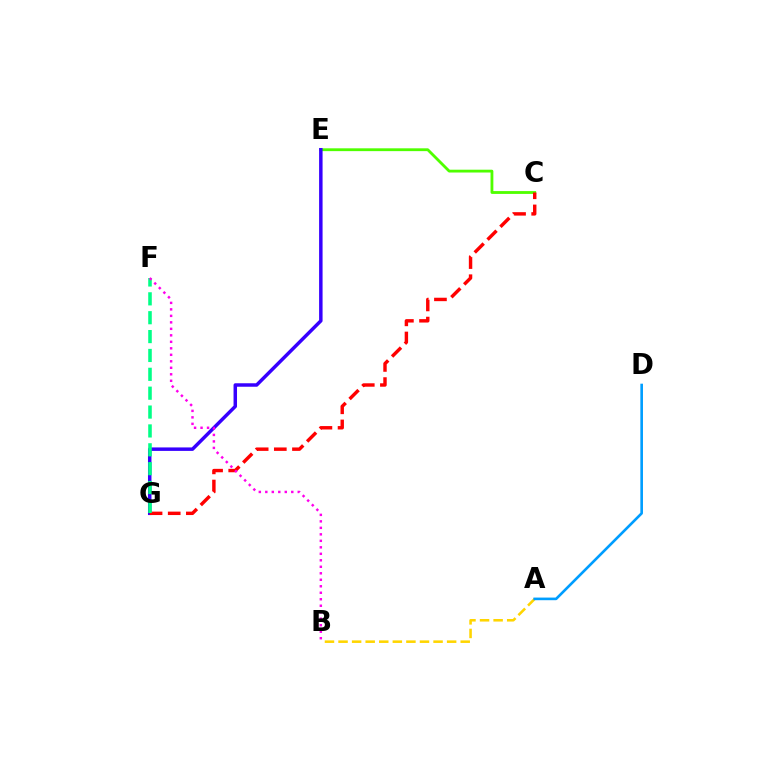{('C', 'E'): [{'color': '#4fff00', 'line_style': 'solid', 'thickness': 2.03}], ('E', 'G'): [{'color': '#3700ff', 'line_style': 'solid', 'thickness': 2.5}], ('A', 'B'): [{'color': '#ffd500', 'line_style': 'dashed', 'thickness': 1.84}], ('C', 'G'): [{'color': '#ff0000', 'line_style': 'dashed', 'thickness': 2.47}], ('A', 'D'): [{'color': '#009eff', 'line_style': 'solid', 'thickness': 1.89}], ('F', 'G'): [{'color': '#00ff86', 'line_style': 'dashed', 'thickness': 2.56}], ('B', 'F'): [{'color': '#ff00ed', 'line_style': 'dotted', 'thickness': 1.76}]}